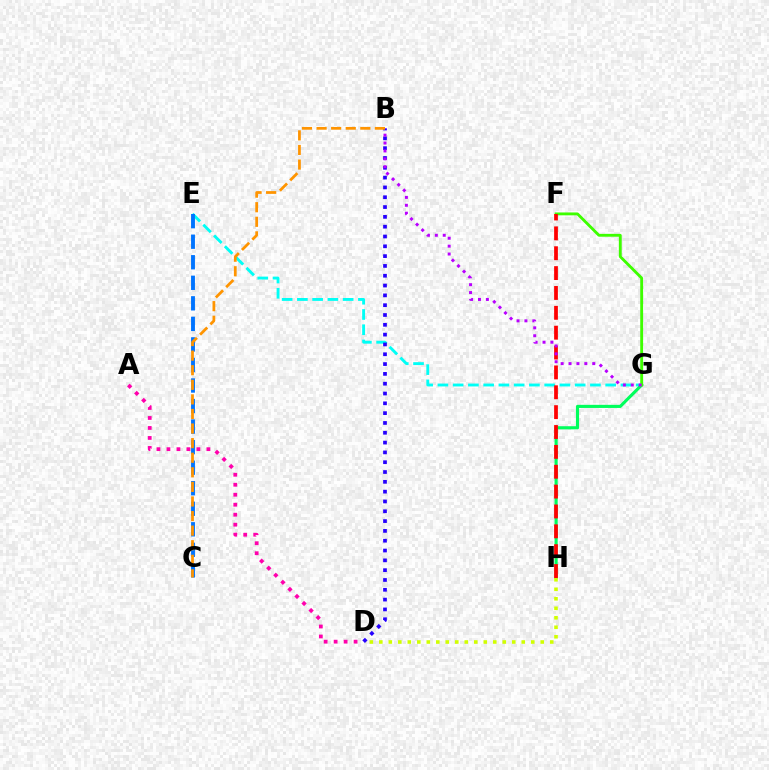{('E', 'G'): [{'color': '#00fff6', 'line_style': 'dashed', 'thickness': 2.07}], ('G', 'H'): [{'color': '#00ff5c', 'line_style': 'solid', 'thickness': 2.24}], ('F', 'G'): [{'color': '#3dff00', 'line_style': 'solid', 'thickness': 2.06}], ('A', 'D'): [{'color': '#ff00ac', 'line_style': 'dotted', 'thickness': 2.71}], ('F', 'H'): [{'color': '#ff0000', 'line_style': 'dashed', 'thickness': 2.7}], ('B', 'D'): [{'color': '#2500ff', 'line_style': 'dotted', 'thickness': 2.67}], ('D', 'H'): [{'color': '#d1ff00', 'line_style': 'dotted', 'thickness': 2.58}], ('B', 'G'): [{'color': '#b900ff', 'line_style': 'dotted', 'thickness': 2.15}], ('C', 'E'): [{'color': '#0074ff', 'line_style': 'dashed', 'thickness': 2.79}], ('B', 'C'): [{'color': '#ff9400', 'line_style': 'dashed', 'thickness': 1.98}]}